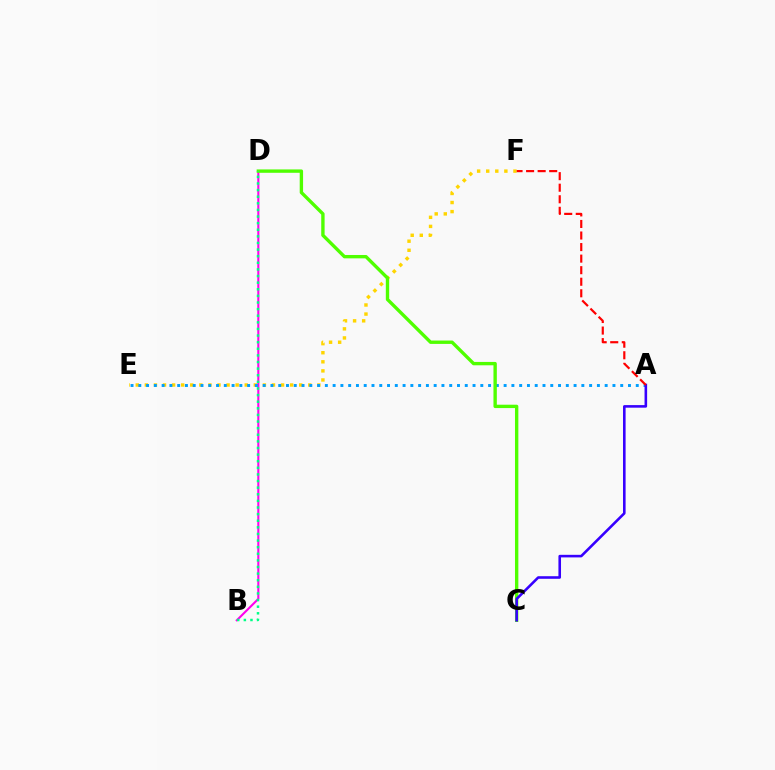{('B', 'D'): [{'color': '#ff00ed', 'line_style': 'solid', 'thickness': 1.51}, {'color': '#00ff86', 'line_style': 'dotted', 'thickness': 1.8}], ('E', 'F'): [{'color': '#ffd500', 'line_style': 'dotted', 'thickness': 2.47}], ('A', 'E'): [{'color': '#009eff', 'line_style': 'dotted', 'thickness': 2.11}], ('C', 'D'): [{'color': '#4fff00', 'line_style': 'solid', 'thickness': 2.42}], ('A', 'C'): [{'color': '#3700ff', 'line_style': 'solid', 'thickness': 1.86}], ('A', 'F'): [{'color': '#ff0000', 'line_style': 'dashed', 'thickness': 1.57}]}